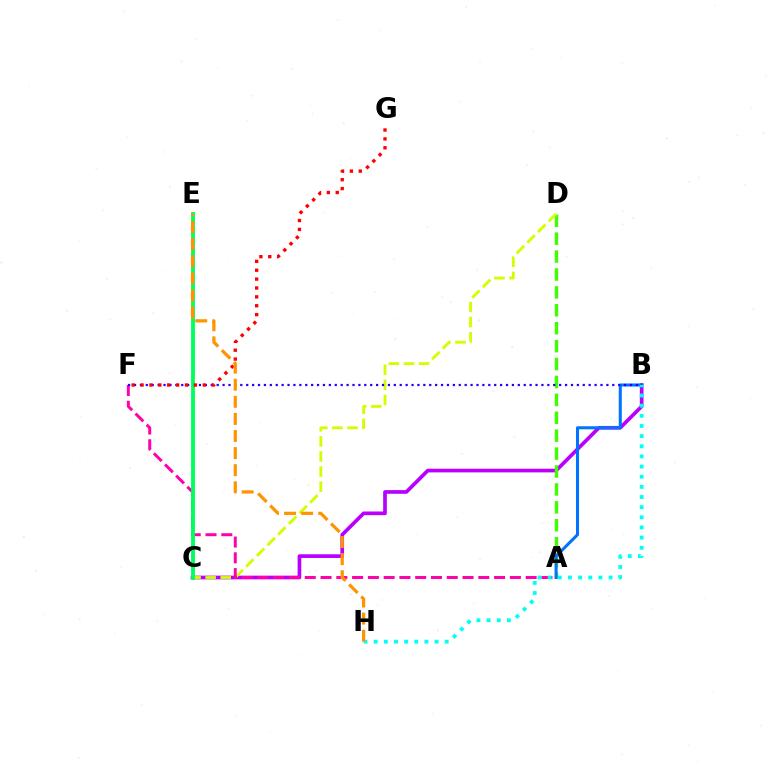{('B', 'C'): [{'color': '#b900ff', 'line_style': 'solid', 'thickness': 2.65}], ('A', 'D'): [{'color': '#3dff00', 'line_style': 'dashed', 'thickness': 2.43}], ('C', 'D'): [{'color': '#d1ff00', 'line_style': 'dashed', 'thickness': 2.05}], ('A', 'F'): [{'color': '#ff00ac', 'line_style': 'dashed', 'thickness': 2.14}], ('A', 'B'): [{'color': '#0074ff', 'line_style': 'solid', 'thickness': 2.2}], ('B', 'F'): [{'color': '#2500ff', 'line_style': 'dotted', 'thickness': 1.6}], ('C', 'E'): [{'color': '#00ff5c', 'line_style': 'solid', 'thickness': 2.78}], ('F', 'G'): [{'color': '#ff0000', 'line_style': 'dotted', 'thickness': 2.41}], ('B', 'H'): [{'color': '#00fff6', 'line_style': 'dotted', 'thickness': 2.76}], ('E', 'H'): [{'color': '#ff9400', 'line_style': 'dashed', 'thickness': 2.32}]}